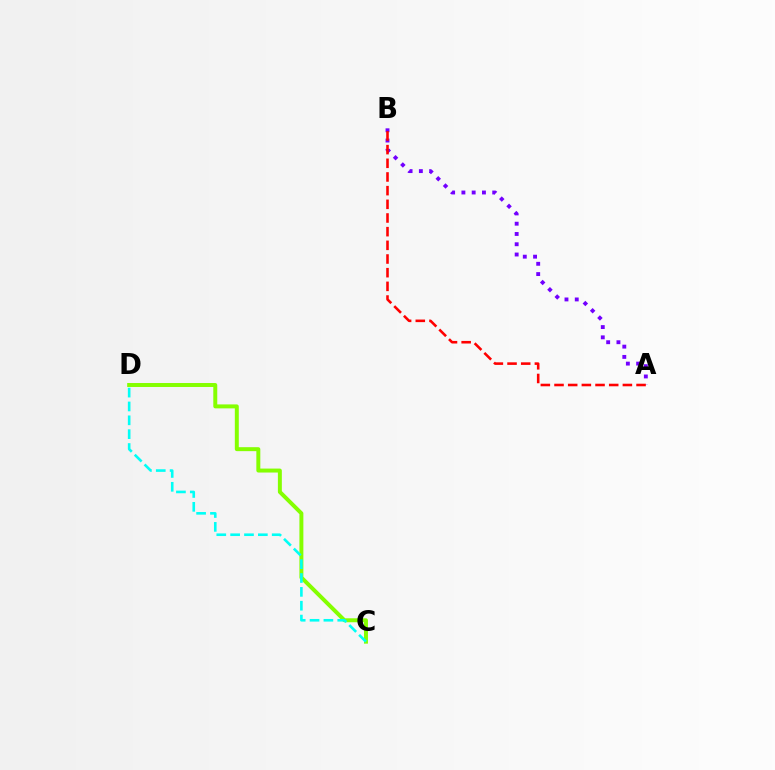{('C', 'D'): [{'color': '#84ff00', 'line_style': 'solid', 'thickness': 2.85}, {'color': '#00fff6', 'line_style': 'dashed', 'thickness': 1.88}], ('A', 'B'): [{'color': '#7200ff', 'line_style': 'dotted', 'thickness': 2.79}, {'color': '#ff0000', 'line_style': 'dashed', 'thickness': 1.86}]}